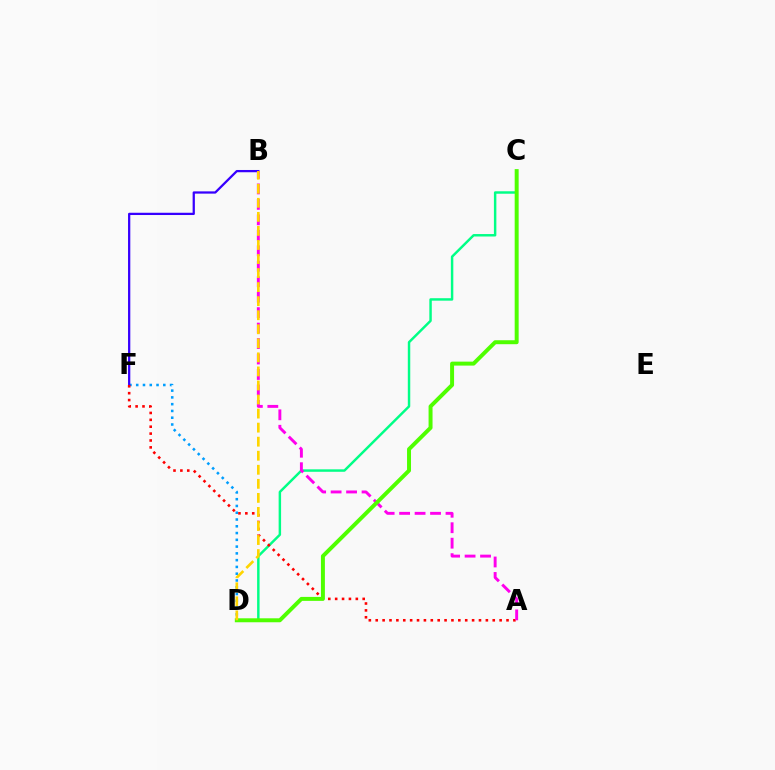{('C', 'D'): [{'color': '#00ff86', 'line_style': 'solid', 'thickness': 1.77}, {'color': '#4fff00', 'line_style': 'solid', 'thickness': 2.85}], ('D', 'F'): [{'color': '#009eff', 'line_style': 'dotted', 'thickness': 1.84}], ('B', 'F'): [{'color': '#3700ff', 'line_style': 'solid', 'thickness': 1.63}], ('A', 'F'): [{'color': '#ff0000', 'line_style': 'dotted', 'thickness': 1.87}], ('A', 'B'): [{'color': '#ff00ed', 'line_style': 'dashed', 'thickness': 2.1}], ('B', 'D'): [{'color': '#ffd500', 'line_style': 'dashed', 'thickness': 1.91}]}